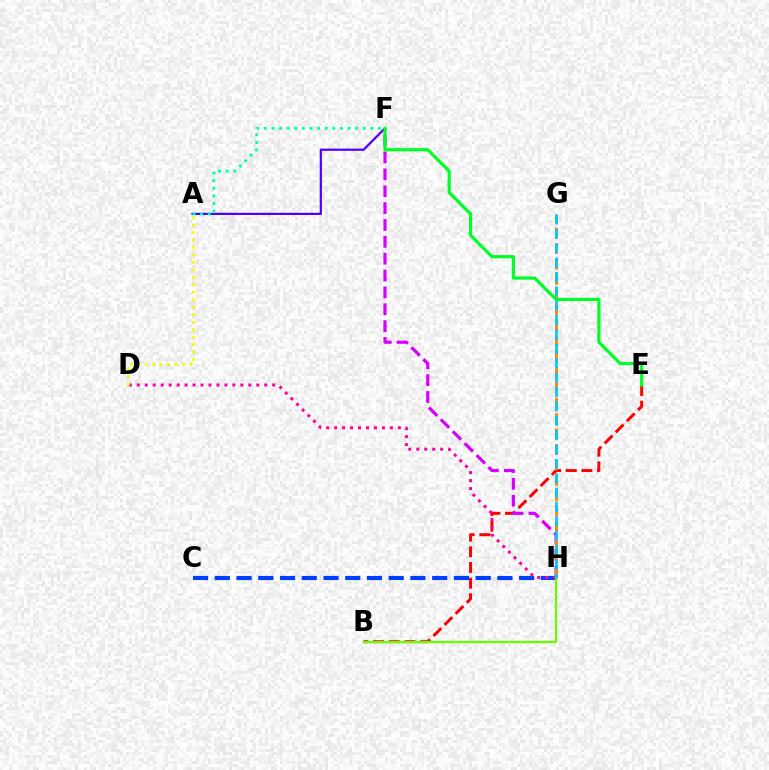{('B', 'E'): [{'color': '#ff0000', 'line_style': 'dashed', 'thickness': 2.13}], ('C', 'H'): [{'color': '#003fff', 'line_style': 'dashed', 'thickness': 2.95}], ('F', 'H'): [{'color': '#d600ff', 'line_style': 'dashed', 'thickness': 2.29}], ('B', 'H'): [{'color': '#66ff00', 'line_style': 'solid', 'thickness': 1.68}], ('A', 'F'): [{'color': '#4f00ff', 'line_style': 'solid', 'thickness': 1.59}, {'color': '#00ffaf', 'line_style': 'dotted', 'thickness': 2.07}], ('D', 'H'): [{'color': '#ff00a0', 'line_style': 'dotted', 'thickness': 2.16}], ('G', 'H'): [{'color': '#ff8800', 'line_style': 'dashed', 'thickness': 2.1}, {'color': '#00c7ff', 'line_style': 'dashed', 'thickness': 1.95}], ('A', 'D'): [{'color': '#eeff00', 'line_style': 'dotted', 'thickness': 2.03}], ('E', 'F'): [{'color': '#00ff27', 'line_style': 'solid', 'thickness': 2.28}]}